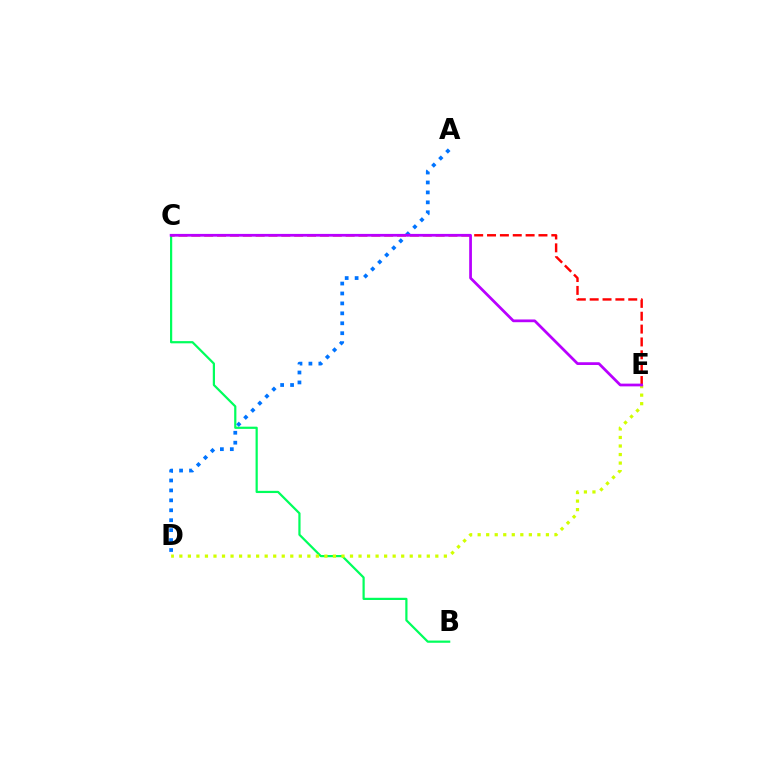{('B', 'C'): [{'color': '#00ff5c', 'line_style': 'solid', 'thickness': 1.59}], ('C', 'E'): [{'color': '#ff0000', 'line_style': 'dashed', 'thickness': 1.75}, {'color': '#b900ff', 'line_style': 'solid', 'thickness': 1.98}], ('D', 'E'): [{'color': '#d1ff00', 'line_style': 'dotted', 'thickness': 2.32}], ('A', 'D'): [{'color': '#0074ff', 'line_style': 'dotted', 'thickness': 2.7}]}